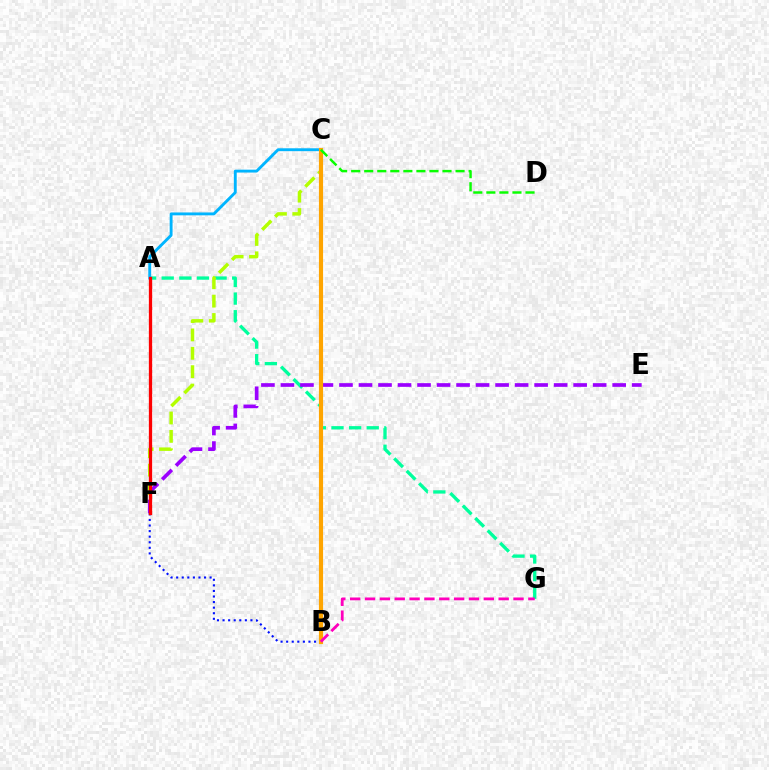{('B', 'F'): [{'color': '#0010ff', 'line_style': 'dotted', 'thickness': 1.51}], ('A', 'G'): [{'color': '#00ff9d', 'line_style': 'dashed', 'thickness': 2.39}], ('A', 'C'): [{'color': '#00b5ff', 'line_style': 'solid', 'thickness': 2.07}], ('C', 'F'): [{'color': '#b3ff00', 'line_style': 'dashed', 'thickness': 2.5}], ('E', 'F'): [{'color': '#9b00ff', 'line_style': 'dashed', 'thickness': 2.65}], ('B', 'C'): [{'color': '#ffa500', 'line_style': 'solid', 'thickness': 2.99}], ('C', 'D'): [{'color': '#08ff00', 'line_style': 'dashed', 'thickness': 1.77}], ('A', 'F'): [{'color': '#ff0000', 'line_style': 'solid', 'thickness': 2.36}], ('B', 'G'): [{'color': '#ff00bd', 'line_style': 'dashed', 'thickness': 2.02}]}